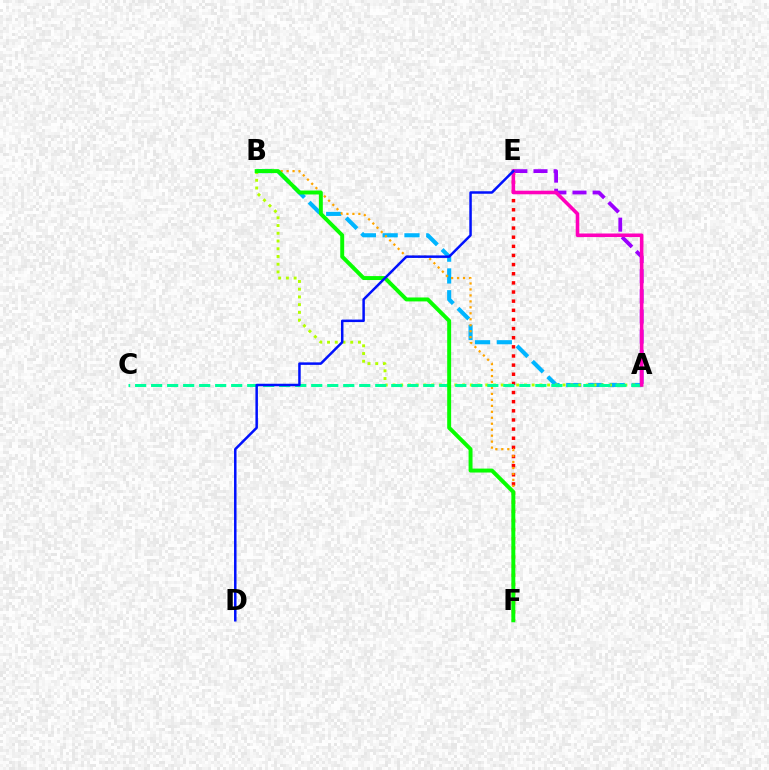{('A', 'B'): [{'color': '#00b5ff', 'line_style': 'dashed', 'thickness': 2.96}, {'color': '#b3ff00', 'line_style': 'dotted', 'thickness': 2.1}], ('E', 'F'): [{'color': '#ff0000', 'line_style': 'dotted', 'thickness': 2.48}], ('A', 'E'): [{'color': '#9b00ff', 'line_style': 'dashed', 'thickness': 2.73}, {'color': '#ff00bd', 'line_style': 'solid', 'thickness': 2.58}], ('B', 'F'): [{'color': '#ffa500', 'line_style': 'dotted', 'thickness': 1.62}, {'color': '#08ff00', 'line_style': 'solid', 'thickness': 2.84}], ('A', 'C'): [{'color': '#00ff9d', 'line_style': 'dashed', 'thickness': 2.17}], ('D', 'E'): [{'color': '#0010ff', 'line_style': 'solid', 'thickness': 1.8}]}